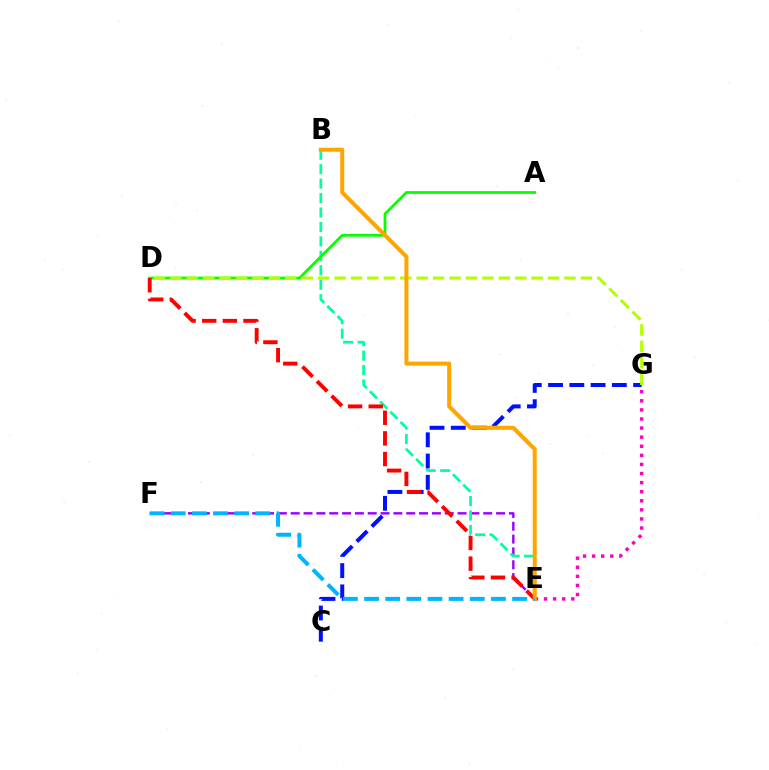{('E', 'F'): [{'color': '#9b00ff', 'line_style': 'dashed', 'thickness': 1.74}, {'color': '#00b5ff', 'line_style': 'dashed', 'thickness': 2.87}], ('E', 'G'): [{'color': '#ff00bd', 'line_style': 'dotted', 'thickness': 2.47}], ('B', 'E'): [{'color': '#00ff9d', 'line_style': 'dashed', 'thickness': 1.96}, {'color': '#ffa500', 'line_style': 'solid', 'thickness': 2.9}], ('C', 'G'): [{'color': '#0010ff', 'line_style': 'dashed', 'thickness': 2.89}], ('A', 'D'): [{'color': '#08ff00', 'line_style': 'solid', 'thickness': 2.01}], ('D', 'G'): [{'color': '#b3ff00', 'line_style': 'dashed', 'thickness': 2.23}], ('D', 'E'): [{'color': '#ff0000', 'line_style': 'dashed', 'thickness': 2.8}]}